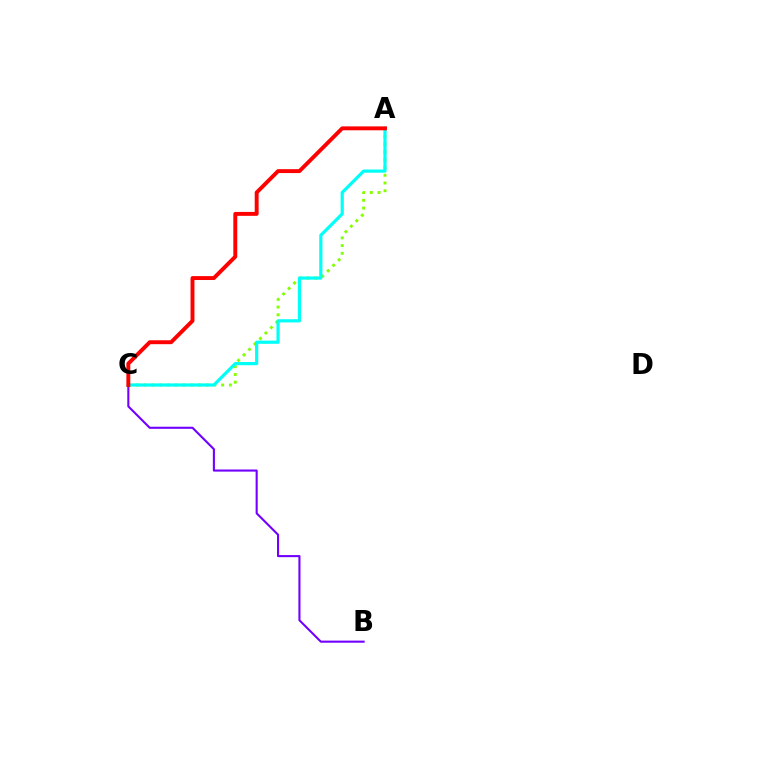{('A', 'C'): [{'color': '#84ff00', 'line_style': 'dotted', 'thickness': 2.1}, {'color': '#00fff6', 'line_style': 'solid', 'thickness': 2.3}, {'color': '#ff0000', 'line_style': 'solid', 'thickness': 2.82}], ('B', 'C'): [{'color': '#7200ff', 'line_style': 'solid', 'thickness': 1.51}]}